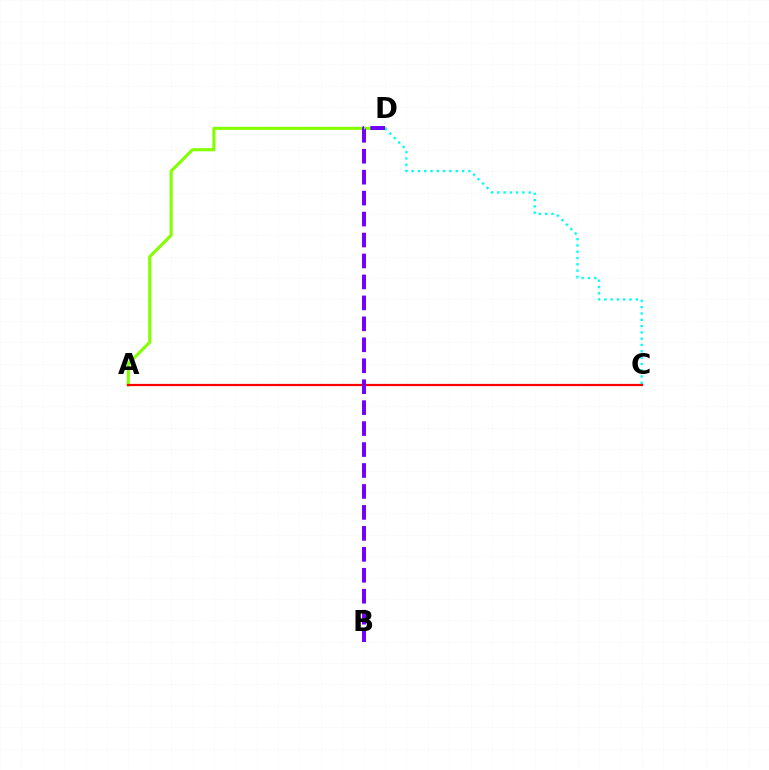{('A', 'D'): [{'color': '#84ff00', 'line_style': 'solid', 'thickness': 2.23}], ('C', 'D'): [{'color': '#00fff6', 'line_style': 'dotted', 'thickness': 1.71}], ('A', 'C'): [{'color': '#ff0000', 'line_style': 'solid', 'thickness': 1.6}], ('B', 'D'): [{'color': '#7200ff', 'line_style': 'dashed', 'thickness': 2.85}]}